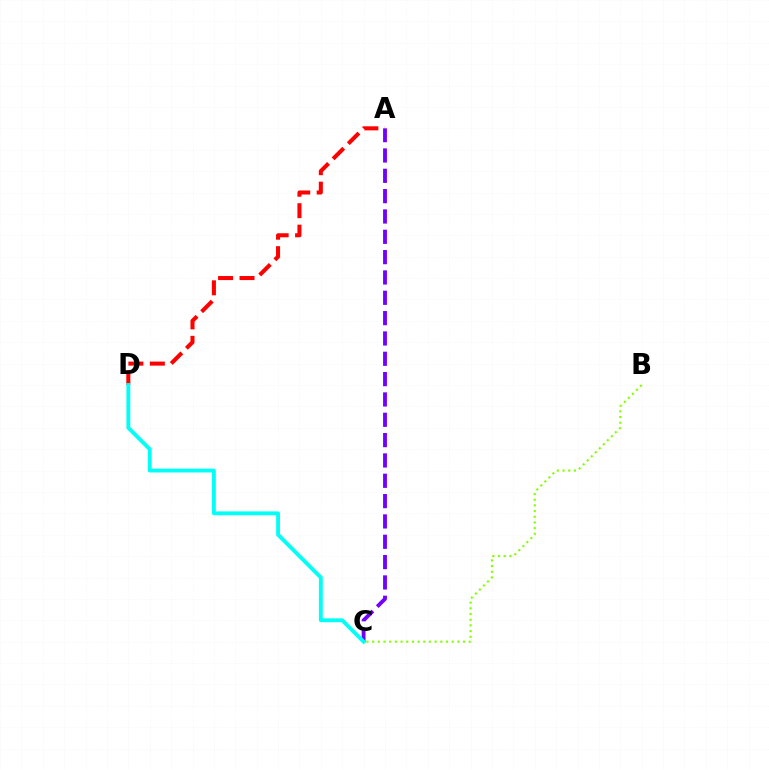{('B', 'C'): [{'color': '#84ff00', 'line_style': 'dotted', 'thickness': 1.54}], ('A', 'D'): [{'color': '#ff0000', 'line_style': 'dashed', 'thickness': 2.91}], ('A', 'C'): [{'color': '#7200ff', 'line_style': 'dashed', 'thickness': 2.76}], ('C', 'D'): [{'color': '#00fff6', 'line_style': 'solid', 'thickness': 2.77}]}